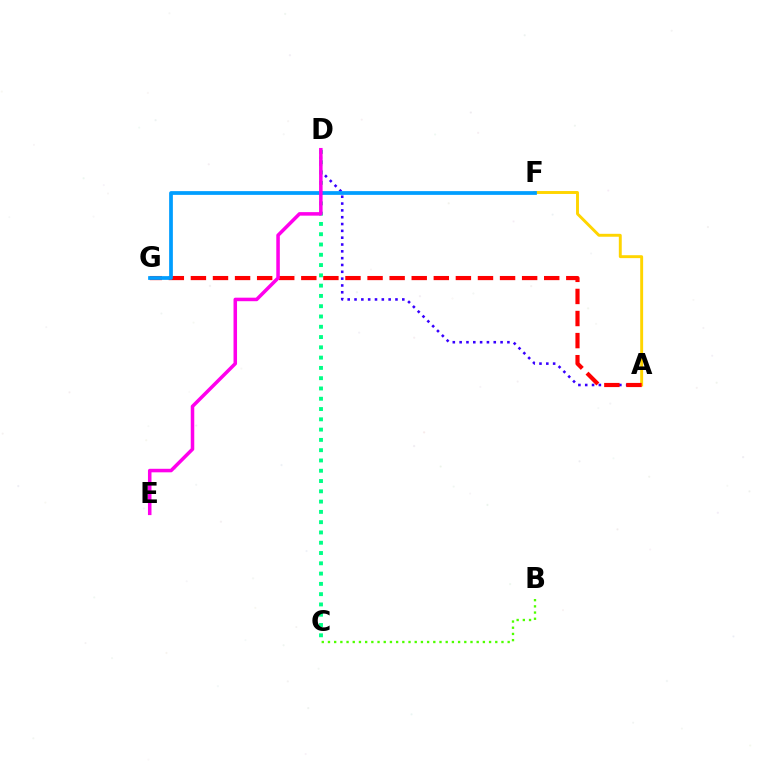{('A', 'D'): [{'color': '#3700ff', 'line_style': 'dotted', 'thickness': 1.85}], ('A', 'F'): [{'color': '#ffd500', 'line_style': 'solid', 'thickness': 2.1}], ('C', 'D'): [{'color': '#00ff86', 'line_style': 'dotted', 'thickness': 2.79}], ('B', 'C'): [{'color': '#4fff00', 'line_style': 'dotted', 'thickness': 1.68}], ('A', 'G'): [{'color': '#ff0000', 'line_style': 'dashed', 'thickness': 3.0}], ('F', 'G'): [{'color': '#009eff', 'line_style': 'solid', 'thickness': 2.69}], ('D', 'E'): [{'color': '#ff00ed', 'line_style': 'solid', 'thickness': 2.54}]}